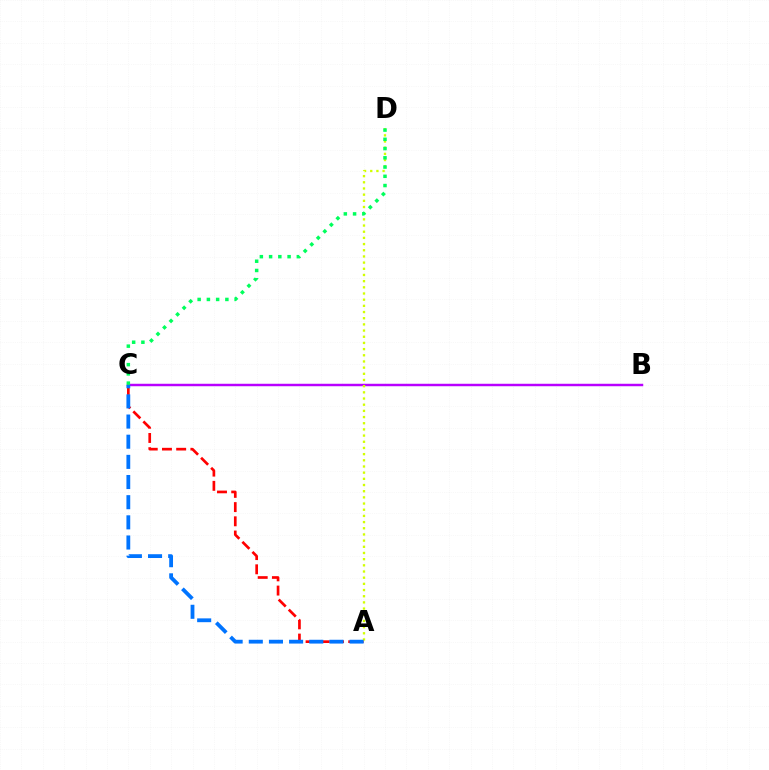{('A', 'C'): [{'color': '#ff0000', 'line_style': 'dashed', 'thickness': 1.93}, {'color': '#0074ff', 'line_style': 'dashed', 'thickness': 2.74}], ('B', 'C'): [{'color': '#b900ff', 'line_style': 'solid', 'thickness': 1.77}], ('A', 'D'): [{'color': '#d1ff00', 'line_style': 'dotted', 'thickness': 1.68}], ('C', 'D'): [{'color': '#00ff5c', 'line_style': 'dotted', 'thickness': 2.51}]}